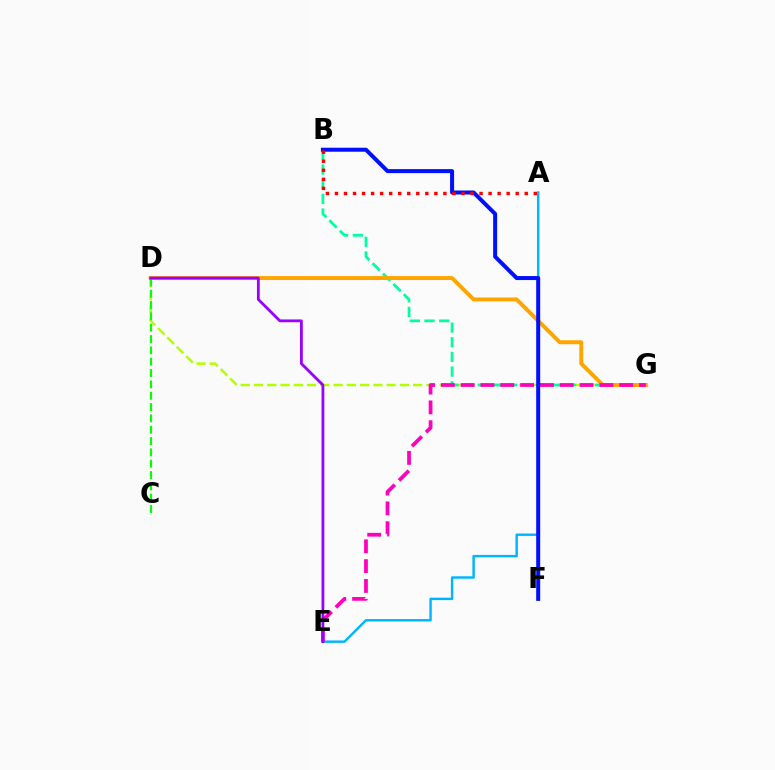{('D', 'G'): [{'color': '#b3ff00', 'line_style': 'dashed', 'thickness': 1.8}, {'color': '#ffa500', 'line_style': 'solid', 'thickness': 2.83}], ('B', 'G'): [{'color': '#00ff9d', 'line_style': 'dashed', 'thickness': 1.99}], ('C', 'D'): [{'color': '#08ff00', 'line_style': 'dashed', 'thickness': 1.54}], ('A', 'E'): [{'color': '#00b5ff', 'line_style': 'solid', 'thickness': 1.74}], ('E', 'G'): [{'color': '#ff00bd', 'line_style': 'dashed', 'thickness': 2.69}], ('B', 'F'): [{'color': '#0010ff', 'line_style': 'solid', 'thickness': 2.89}], ('D', 'E'): [{'color': '#9b00ff', 'line_style': 'solid', 'thickness': 2.01}], ('A', 'B'): [{'color': '#ff0000', 'line_style': 'dotted', 'thickness': 2.46}]}